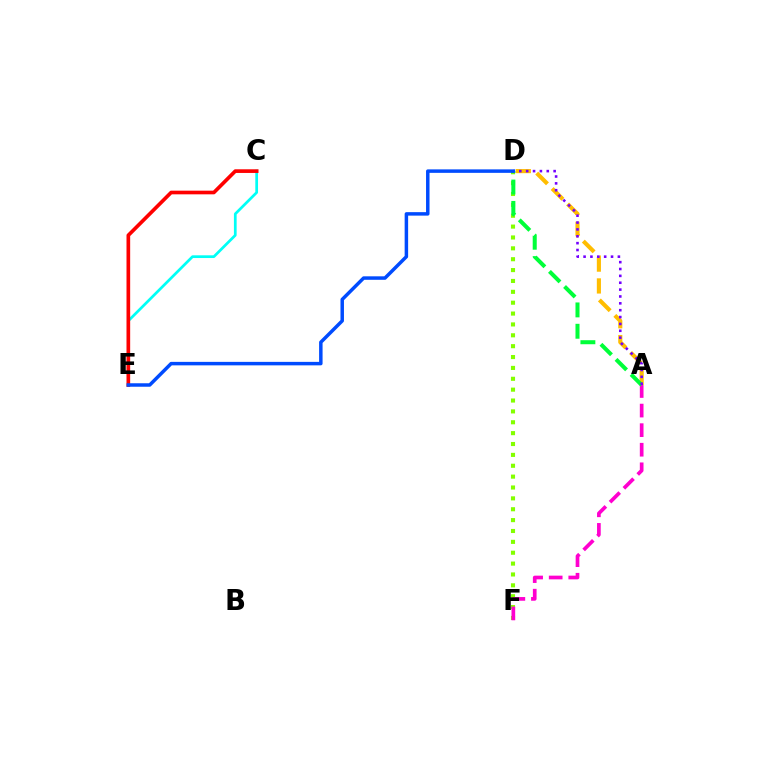{('C', 'E'): [{'color': '#00fff6', 'line_style': 'solid', 'thickness': 1.96}, {'color': '#ff0000', 'line_style': 'solid', 'thickness': 2.64}], ('A', 'D'): [{'color': '#ffbd00', 'line_style': 'dashed', 'thickness': 2.97}, {'color': '#00ff39', 'line_style': 'dashed', 'thickness': 2.9}, {'color': '#7200ff', 'line_style': 'dotted', 'thickness': 1.86}], ('D', 'F'): [{'color': '#84ff00', 'line_style': 'dotted', 'thickness': 2.95}], ('A', 'F'): [{'color': '#ff00cf', 'line_style': 'dashed', 'thickness': 2.66}], ('D', 'E'): [{'color': '#004bff', 'line_style': 'solid', 'thickness': 2.51}]}